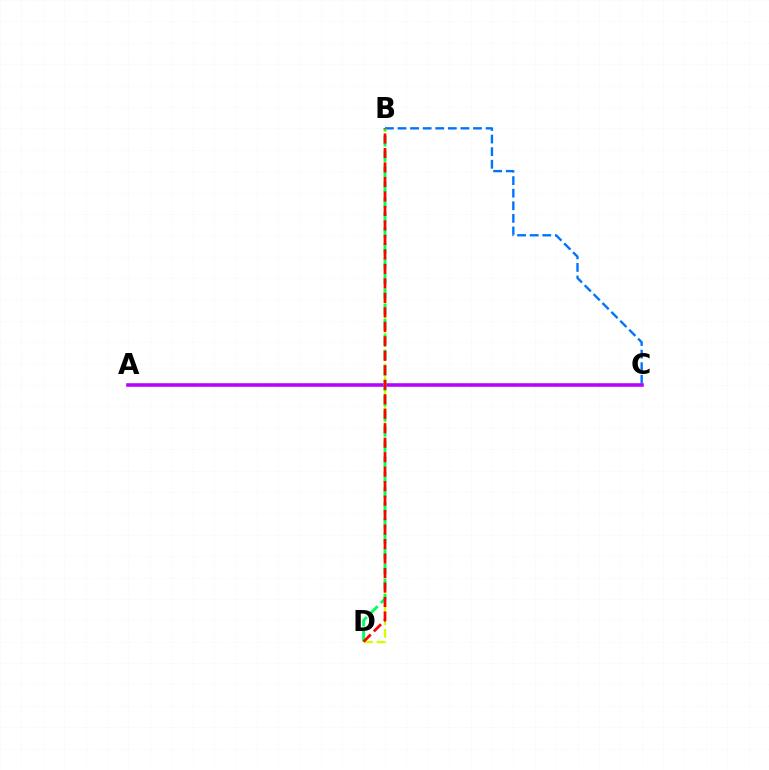{('B', 'C'): [{'color': '#0074ff', 'line_style': 'dashed', 'thickness': 1.71}], ('A', 'C'): [{'color': '#b900ff', 'line_style': 'solid', 'thickness': 2.56}], ('B', 'D'): [{'color': '#d1ff00', 'line_style': 'dashed', 'thickness': 1.72}, {'color': '#00ff5c', 'line_style': 'dashed', 'thickness': 2.08}, {'color': '#ff0000', 'line_style': 'dashed', 'thickness': 1.97}]}